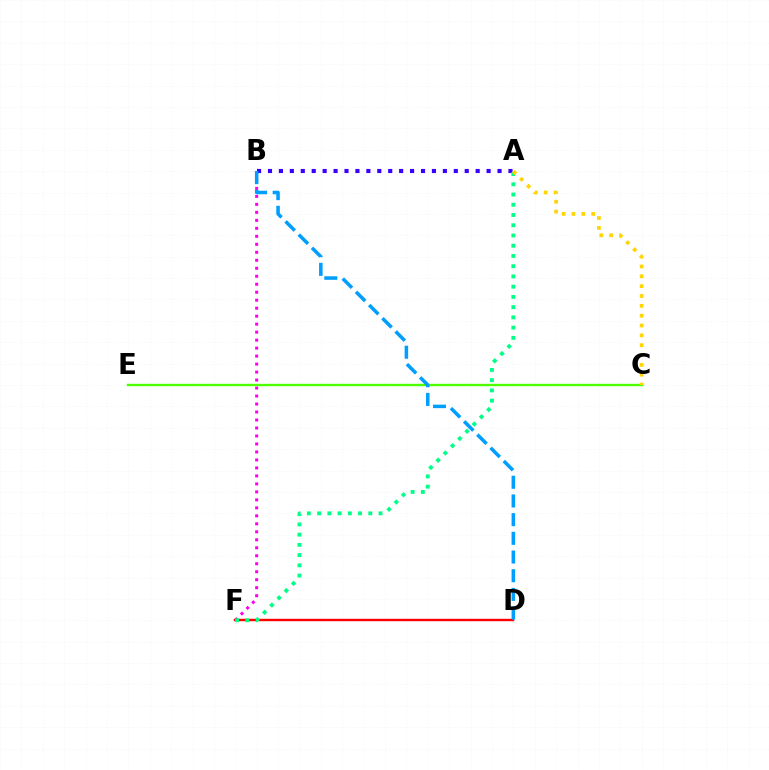{('B', 'F'): [{'color': '#ff00ed', 'line_style': 'dotted', 'thickness': 2.17}], ('A', 'B'): [{'color': '#3700ff', 'line_style': 'dotted', 'thickness': 2.97}], ('D', 'F'): [{'color': '#ff0000', 'line_style': 'solid', 'thickness': 1.74}], ('C', 'E'): [{'color': '#4fff00', 'line_style': 'solid', 'thickness': 1.72}], ('B', 'D'): [{'color': '#009eff', 'line_style': 'dashed', 'thickness': 2.54}], ('A', 'F'): [{'color': '#00ff86', 'line_style': 'dotted', 'thickness': 2.78}], ('A', 'C'): [{'color': '#ffd500', 'line_style': 'dotted', 'thickness': 2.67}]}